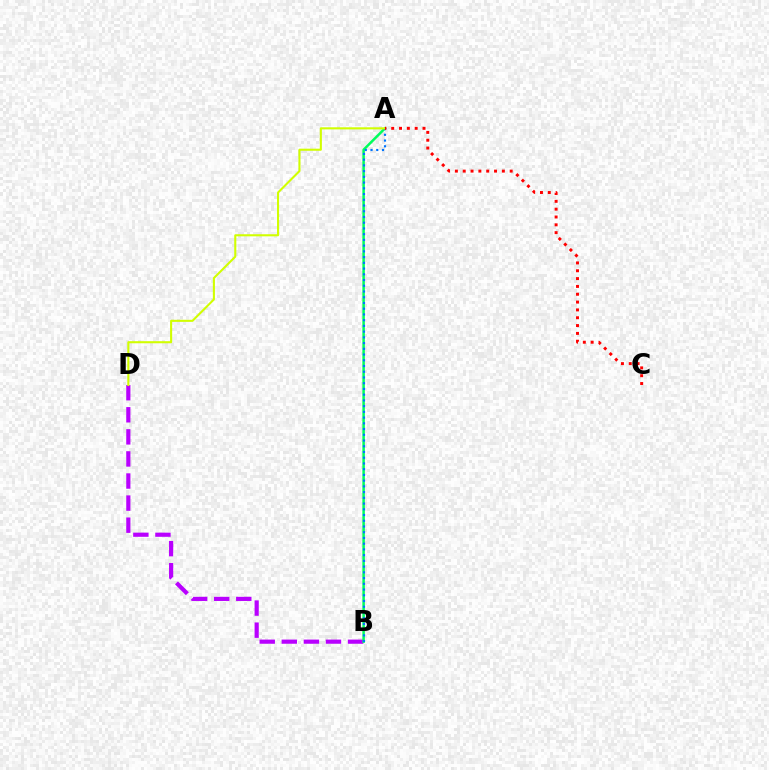{('B', 'D'): [{'color': '#b900ff', 'line_style': 'dashed', 'thickness': 3.0}], ('A', 'B'): [{'color': '#00ff5c', 'line_style': 'solid', 'thickness': 1.8}, {'color': '#0074ff', 'line_style': 'dotted', 'thickness': 1.56}], ('A', 'D'): [{'color': '#d1ff00', 'line_style': 'solid', 'thickness': 1.5}], ('A', 'C'): [{'color': '#ff0000', 'line_style': 'dotted', 'thickness': 2.13}]}